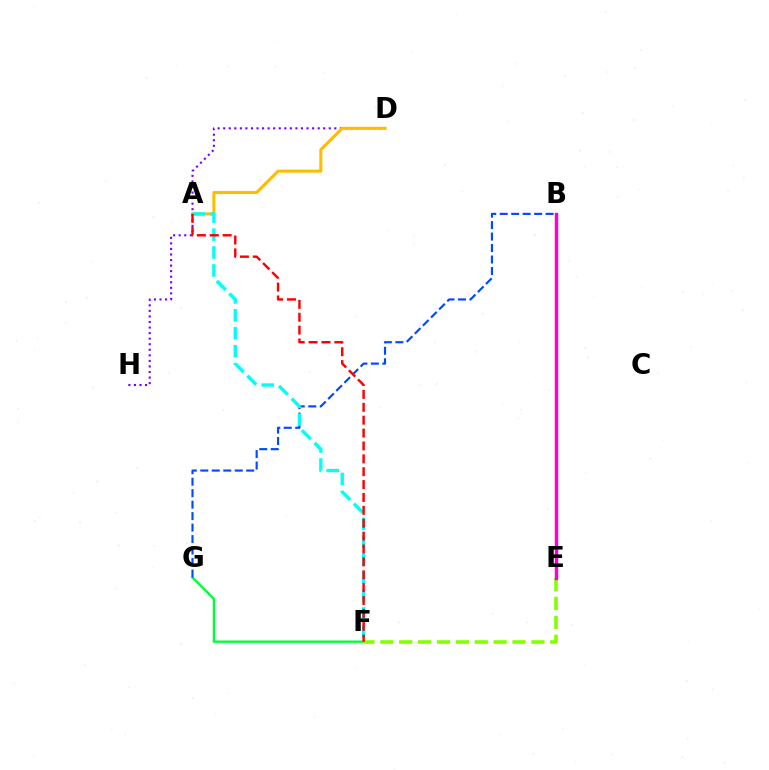{('F', 'G'): [{'color': '#00ff39', 'line_style': 'solid', 'thickness': 1.68}], ('D', 'H'): [{'color': '#7200ff', 'line_style': 'dotted', 'thickness': 1.51}], ('A', 'D'): [{'color': '#ffbd00', 'line_style': 'solid', 'thickness': 2.22}], ('E', 'F'): [{'color': '#84ff00', 'line_style': 'dashed', 'thickness': 2.56}], ('B', 'G'): [{'color': '#004bff', 'line_style': 'dashed', 'thickness': 1.56}], ('A', 'F'): [{'color': '#00fff6', 'line_style': 'dashed', 'thickness': 2.43}, {'color': '#ff0000', 'line_style': 'dashed', 'thickness': 1.75}], ('B', 'E'): [{'color': '#ff00cf', 'line_style': 'solid', 'thickness': 2.46}]}